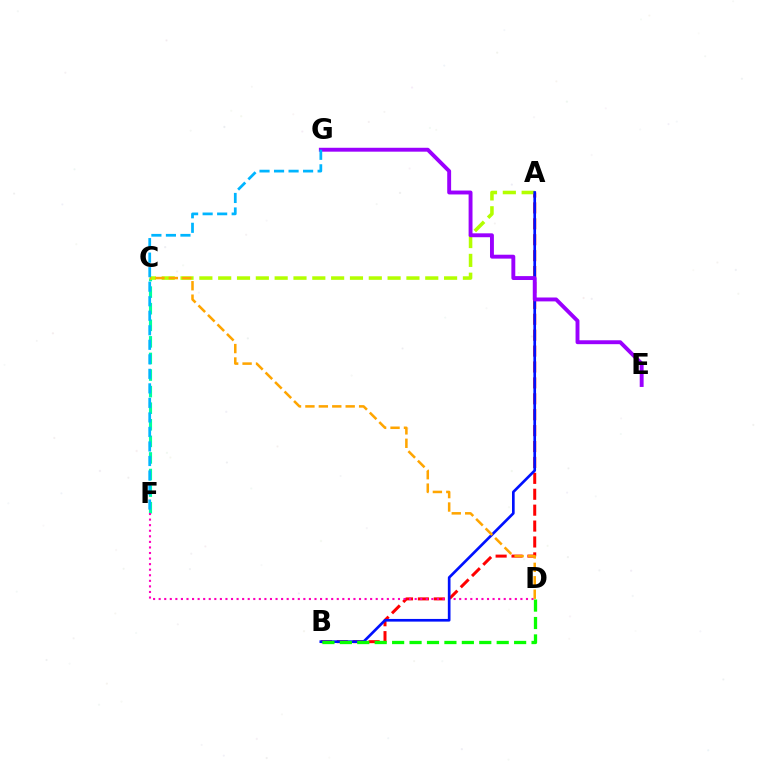{('C', 'F'): [{'color': '#00ff9d', 'line_style': 'dashed', 'thickness': 2.25}], ('A', 'B'): [{'color': '#ff0000', 'line_style': 'dashed', 'thickness': 2.16}, {'color': '#0010ff', 'line_style': 'solid', 'thickness': 1.92}], ('A', 'C'): [{'color': '#b3ff00', 'line_style': 'dashed', 'thickness': 2.56}], ('D', 'F'): [{'color': '#ff00bd', 'line_style': 'dotted', 'thickness': 1.51}], ('E', 'G'): [{'color': '#9b00ff', 'line_style': 'solid', 'thickness': 2.81}], ('C', 'D'): [{'color': '#ffa500', 'line_style': 'dashed', 'thickness': 1.82}], ('B', 'D'): [{'color': '#08ff00', 'line_style': 'dashed', 'thickness': 2.37}], ('F', 'G'): [{'color': '#00b5ff', 'line_style': 'dashed', 'thickness': 1.97}]}